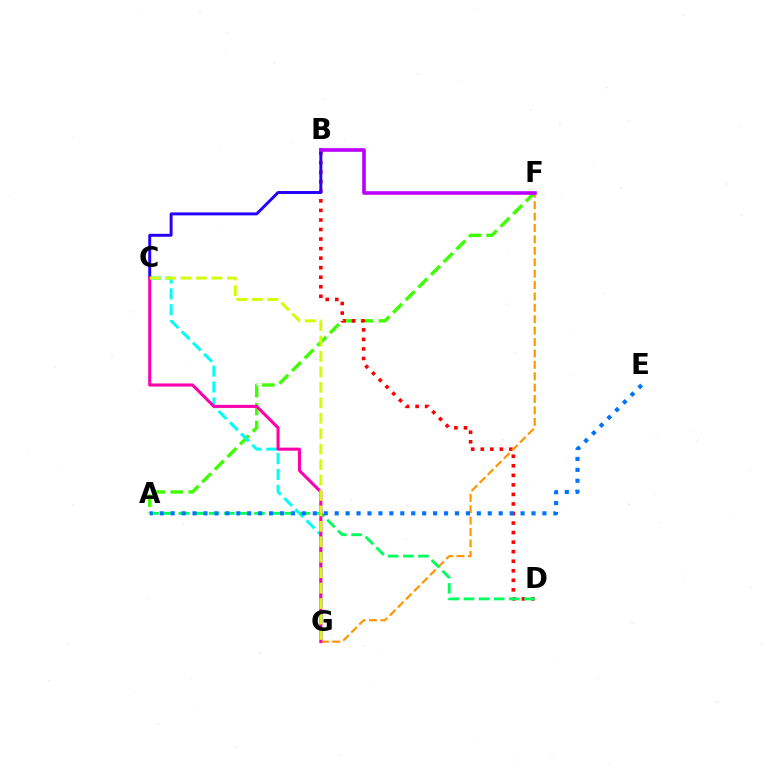{('A', 'F'): [{'color': '#3dff00', 'line_style': 'dashed', 'thickness': 2.43}], ('B', 'D'): [{'color': '#ff0000', 'line_style': 'dotted', 'thickness': 2.59}], ('C', 'G'): [{'color': '#00fff6', 'line_style': 'dashed', 'thickness': 2.15}, {'color': '#ff00ac', 'line_style': 'solid', 'thickness': 2.21}, {'color': '#d1ff00', 'line_style': 'dashed', 'thickness': 2.1}], ('F', 'G'): [{'color': '#ff9400', 'line_style': 'dashed', 'thickness': 1.55}], ('A', 'D'): [{'color': '#00ff5c', 'line_style': 'dashed', 'thickness': 2.06}], ('B', 'C'): [{'color': '#2500ff', 'line_style': 'solid', 'thickness': 2.13}], ('A', 'E'): [{'color': '#0074ff', 'line_style': 'dotted', 'thickness': 2.97}], ('B', 'F'): [{'color': '#b900ff', 'line_style': 'solid', 'thickness': 2.6}]}